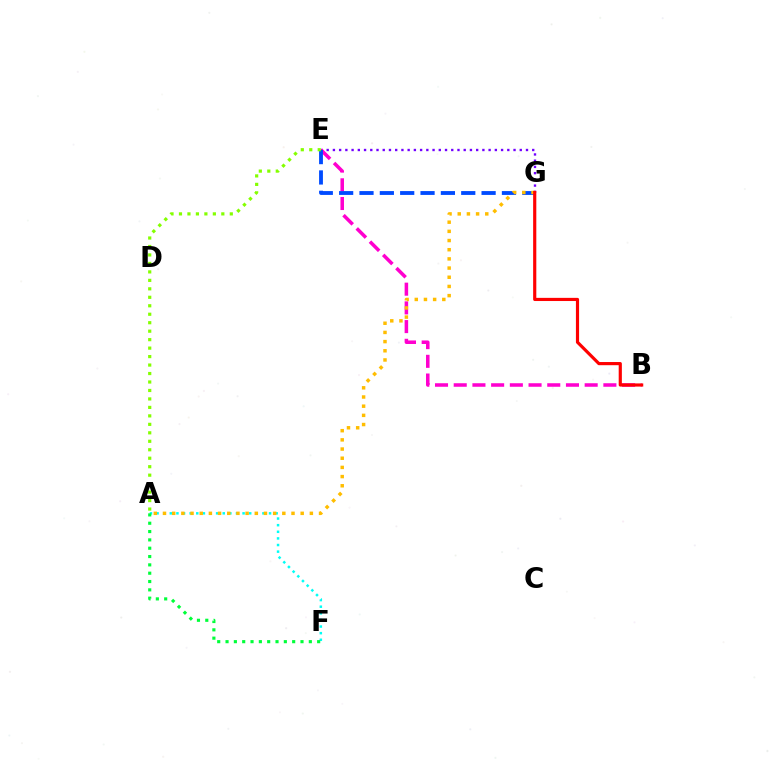{('A', 'F'): [{'color': '#00fff6', 'line_style': 'dotted', 'thickness': 1.8}, {'color': '#00ff39', 'line_style': 'dotted', 'thickness': 2.26}], ('E', 'G'): [{'color': '#7200ff', 'line_style': 'dotted', 'thickness': 1.69}, {'color': '#004bff', 'line_style': 'dashed', 'thickness': 2.76}], ('B', 'E'): [{'color': '#ff00cf', 'line_style': 'dashed', 'thickness': 2.54}], ('A', 'G'): [{'color': '#ffbd00', 'line_style': 'dotted', 'thickness': 2.49}], ('B', 'G'): [{'color': '#ff0000', 'line_style': 'solid', 'thickness': 2.28}], ('A', 'E'): [{'color': '#84ff00', 'line_style': 'dotted', 'thickness': 2.3}]}